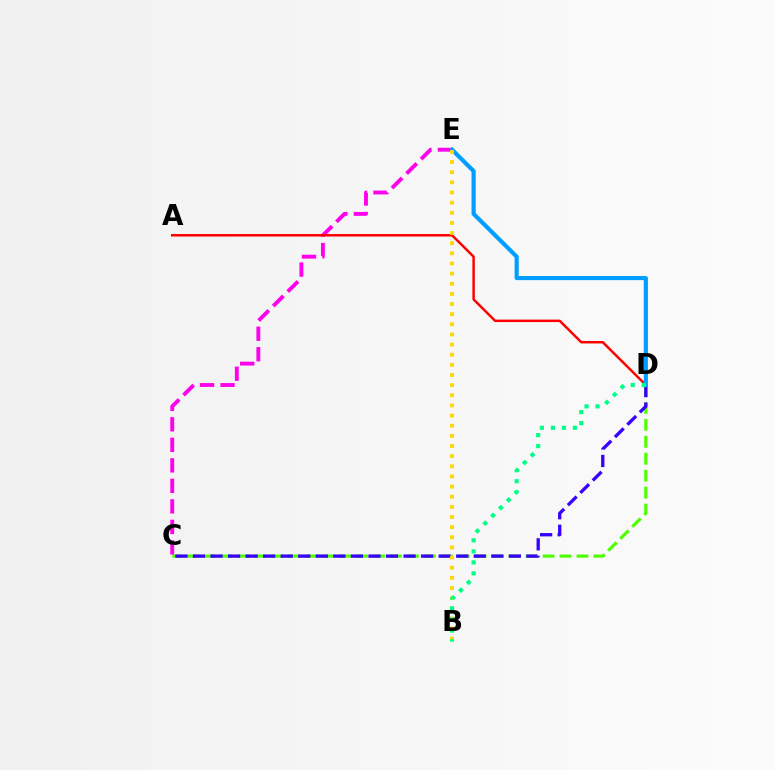{('C', 'D'): [{'color': '#4fff00', 'line_style': 'dashed', 'thickness': 2.3}, {'color': '#3700ff', 'line_style': 'dashed', 'thickness': 2.38}], ('C', 'E'): [{'color': '#ff00ed', 'line_style': 'dashed', 'thickness': 2.79}], ('A', 'D'): [{'color': '#ff0000', 'line_style': 'solid', 'thickness': 1.78}], ('D', 'E'): [{'color': '#009eff', 'line_style': 'solid', 'thickness': 2.99}], ('B', 'E'): [{'color': '#ffd500', 'line_style': 'dotted', 'thickness': 2.76}], ('B', 'D'): [{'color': '#00ff86', 'line_style': 'dotted', 'thickness': 2.99}]}